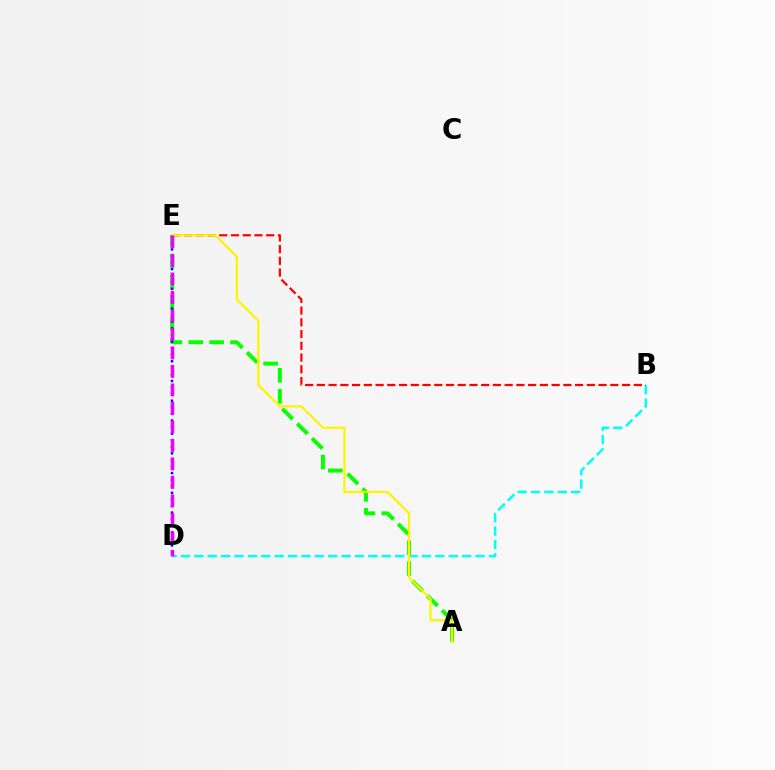{('B', 'D'): [{'color': '#00fff6', 'line_style': 'dashed', 'thickness': 1.82}], ('A', 'E'): [{'color': '#08ff00', 'line_style': 'dashed', 'thickness': 2.84}, {'color': '#fcf500', 'line_style': 'solid', 'thickness': 1.61}], ('D', 'E'): [{'color': '#0010ff', 'line_style': 'dotted', 'thickness': 1.79}, {'color': '#ee00ff', 'line_style': 'dashed', 'thickness': 2.51}], ('B', 'E'): [{'color': '#ff0000', 'line_style': 'dashed', 'thickness': 1.59}]}